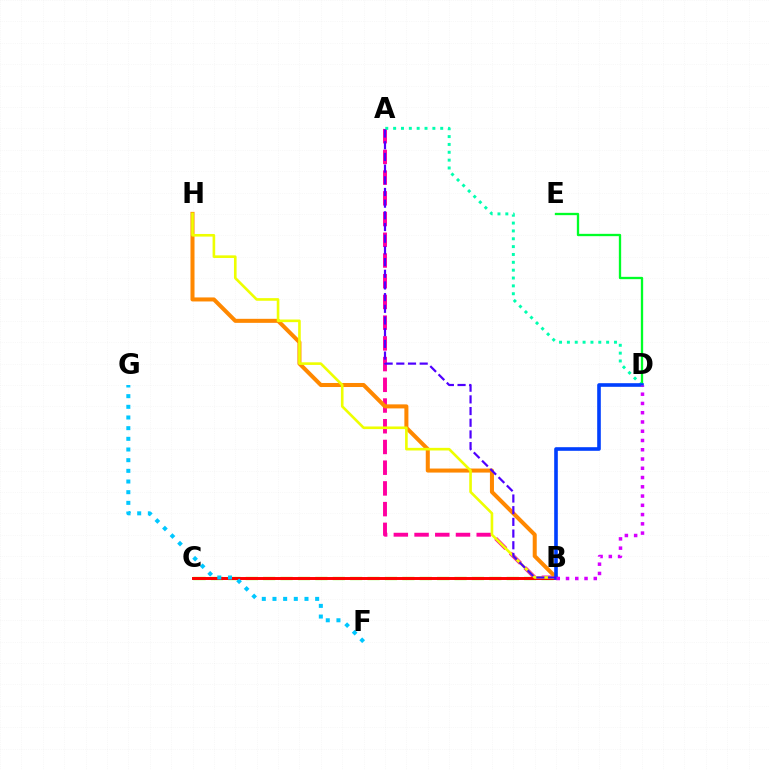{('A', 'B'): [{'color': '#ff00a0', 'line_style': 'dashed', 'thickness': 2.81}, {'color': '#4f00ff', 'line_style': 'dashed', 'thickness': 1.59}], ('B', 'C'): [{'color': '#66ff00', 'line_style': 'dashed', 'thickness': 2.36}, {'color': '#ff0000', 'line_style': 'solid', 'thickness': 2.13}], ('F', 'G'): [{'color': '#00c7ff', 'line_style': 'dotted', 'thickness': 2.9}], ('D', 'E'): [{'color': '#00ff27', 'line_style': 'solid', 'thickness': 1.67}], ('B', 'H'): [{'color': '#ff8800', 'line_style': 'solid', 'thickness': 2.9}, {'color': '#eeff00', 'line_style': 'solid', 'thickness': 1.89}], ('A', 'D'): [{'color': '#00ffaf', 'line_style': 'dotted', 'thickness': 2.13}], ('B', 'D'): [{'color': '#003fff', 'line_style': 'solid', 'thickness': 2.6}, {'color': '#d600ff', 'line_style': 'dotted', 'thickness': 2.52}]}